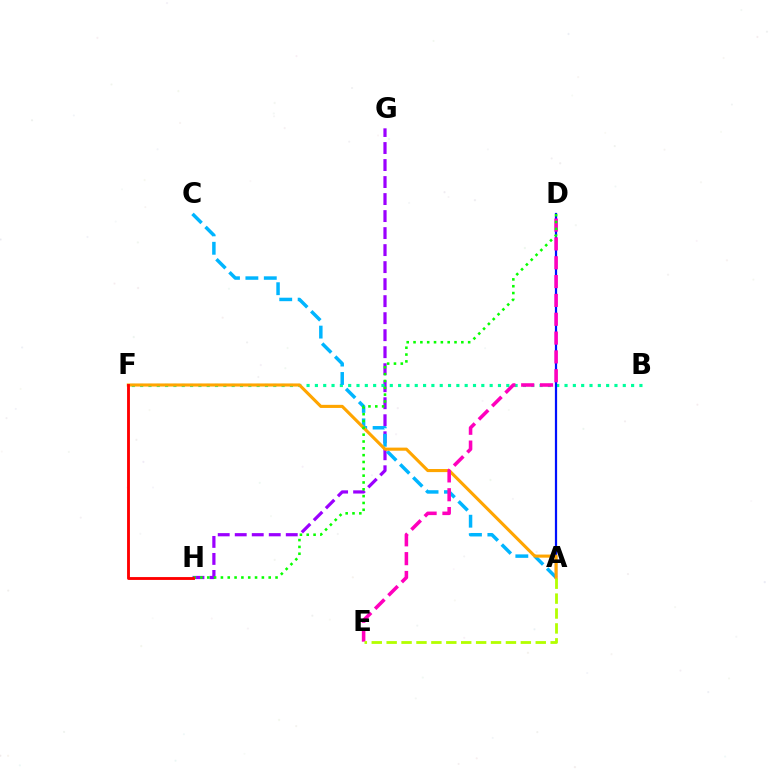{('G', 'H'): [{'color': '#9b00ff', 'line_style': 'dashed', 'thickness': 2.31}], ('B', 'F'): [{'color': '#00ff9d', 'line_style': 'dotted', 'thickness': 2.26}], ('A', 'C'): [{'color': '#00b5ff', 'line_style': 'dashed', 'thickness': 2.5}], ('A', 'D'): [{'color': '#0010ff', 'line_style': 'solid', 'thickness': 1.6}], ('A', 'F'): [{'color': '#ffa500', 'line_style': 'solid', 'thickness': 2.23}], ('D', 'E'): [{'color': '#ff00bd', 'line_style': 'dashed', 'thickness': 2.56}], ('D', 'H'): [{'color': '#08ff00', 'line_style': 'dotted', 'thickness': 1.86}], ('A', 'E'): [{'color': '#b3ff00', 'line_style': 'dashed', 'thickness': 2.03}], ('F', 'H'): [{'color': '#ff0000', 'line_style': 'solid', 'thickness': 2.06}]}